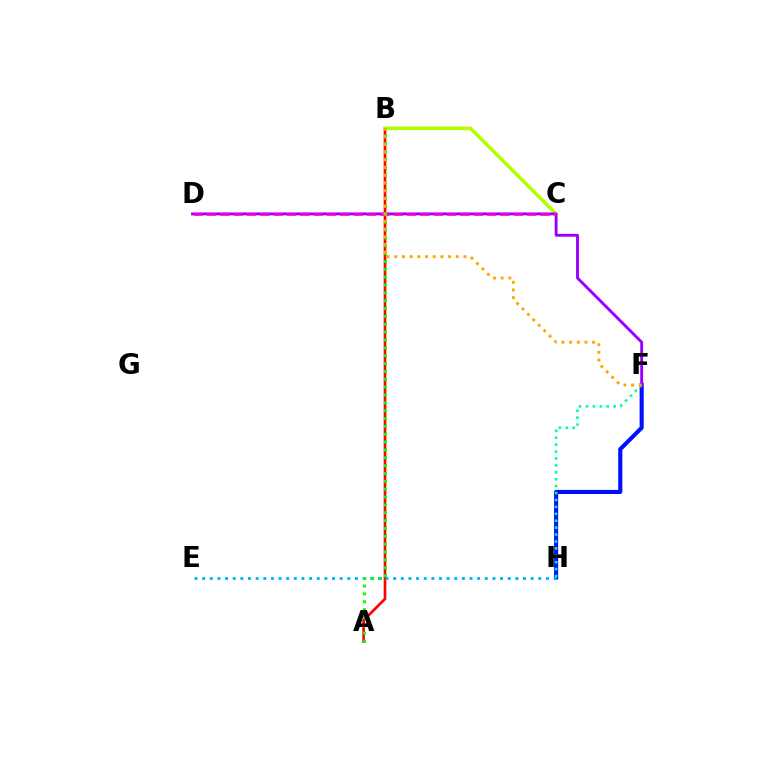{('F', 'H'): [{'color': '#0010ff', 'line_style': 'solid', 'thickness': 2.96}, {'color': '#00ff9d', 'line_style': 'dotted', 'thickness': 1.88}], ('A', 'B'): [{'color': '#ff0000', 'line_style': 'solid', 'thickness': 1.91}, {'color': '#08ff00', 'line_style': 'dotted', 'thickness': 2.13}], ('E', 'H'): [{'color': '#00b5ff', 'line_style': 'dotted', 'thickness': 2.08}], ('B', 'C'): [{'color': '#b3ff00', 'line_style': 'solid', 'thickness': 2.55}], ('D', 'F'): [{'color': '#9b00ff', 'line_style': 'solid', 'thickness': 2.08}], ('C', 'D'): [{'color': '#ff00bd', 'line_style': 'dashed', 'thickness': 1.81}], ('B', 'F'): [{'color': '#ffa500', 'line_style': 'dotted', 'thickness': 2.09}]}